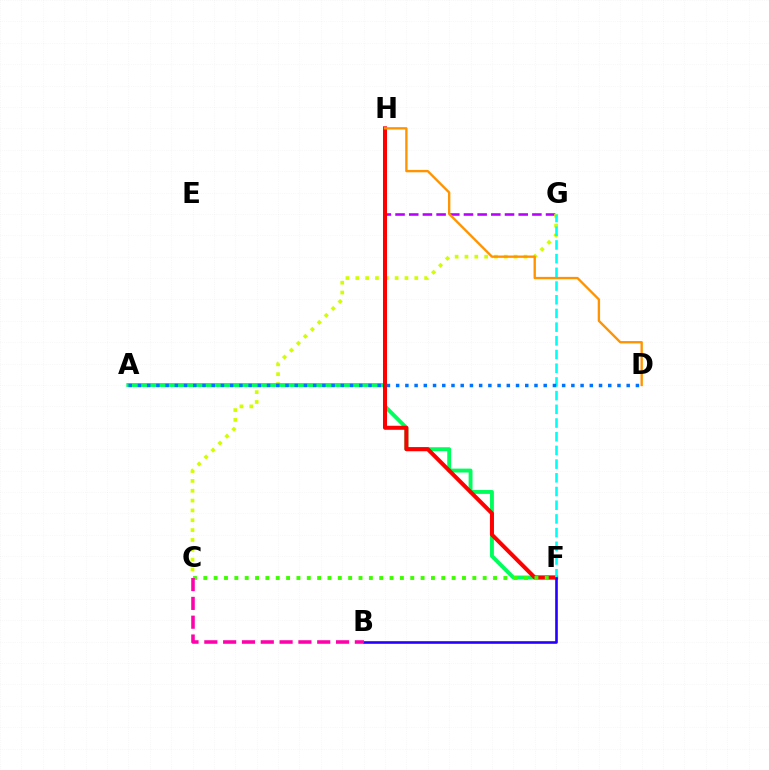{('G', 'H'): [{'color': '#b900ff', 'line_style': 'dashed', 'thickness': 1.86}], ('C', 'G'): [{'color': '#d1ff00', 'line_style': 'dotted', 'thickness': 2.67}], ('A', 'F'): [{'color': '#00ff5c', 'line_style': 'solid', 'thickness': 2.81}], ('F', 'H'): [{'color': '#ff0000', 'line_style': 'solid', 'thickness': 2.9}], ('C', 'F'): [{'color': '#3dff00', 'line_style': 'dotted', 'thickness': 2.81}], ('F', 'G'): [{'color': '#00fff6', 'line_style': 'dashed', 'thickness': 1.86}], ('B', 'F'): [{'color': '#2500ff', 'line_style': 'solid', 'thickness': 1.88}], ('A', 'D'): [{'color': '#0074ff', 'line_style': 'dotted', 'thickness': 2.51}], ('D', 'H'): [{'color': '#ff9400', 'line_style': 'solid', 'thickness': 1.7}], ('B', 'C'): [{'color': '#ff00ac', 'line_style': 'dashed', 'thickness': 2.56}]}